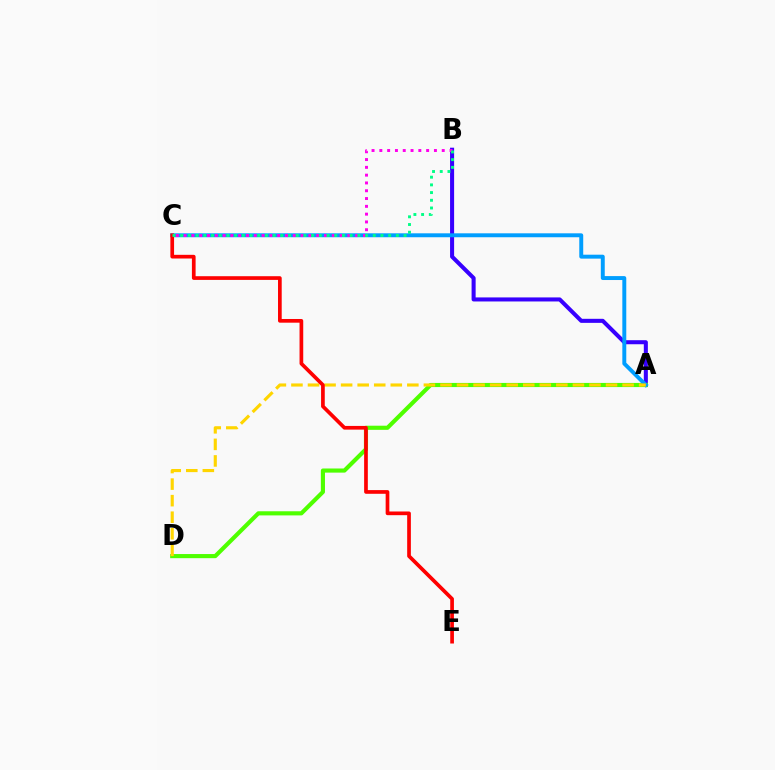{('A', 'B'): [{'color': '#3700ff', 'line_style': 'solid', 'thickness': 2.92}], ('A', 'D'): [{'color': '#4fff00', 'line_style': 'solid', 'thickness': 2.97}, {'color': '#ffd500', 'line_style': 'dashed', 'thickness': 2.25}], ('A', 'C'): [{'color': '#009eff', 'line_style': 'solid', 'thickness': 2.83}], ('B', 'C'): [{'color': '#ff00ed', 'line_style': 'dotted', 'thickness': 2.12}, {'color': '#00ff86', 'line_style': 'dotted', 'thickness': 2.09}], ('C', 'E'): [{'color': '#ff0000', 'line_style': 'solid', 'thickness': 2.66}]}